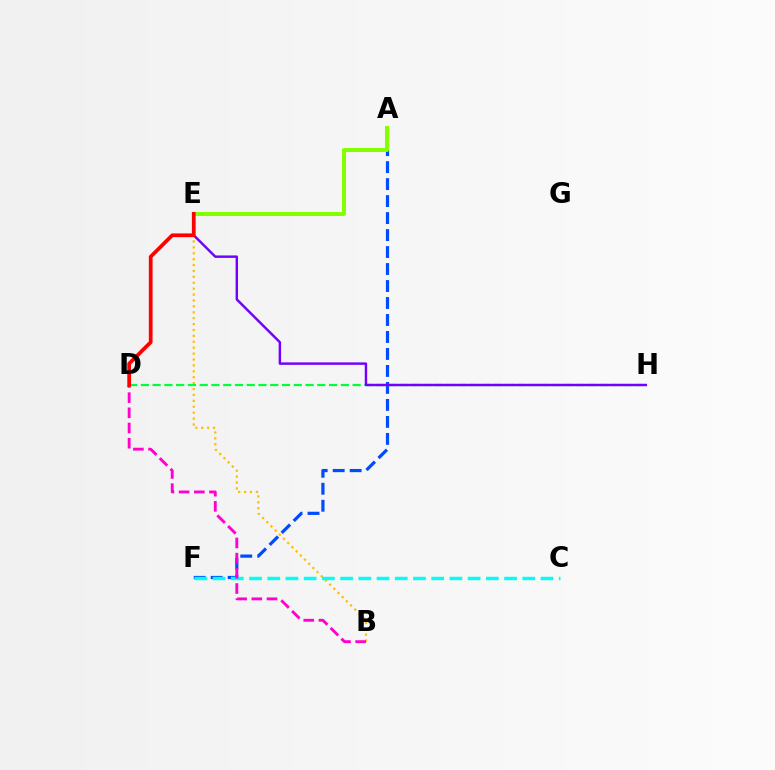{('A', 'F'): [{'color': '#004bff', 'line_style': 'dashed', 'thickness': 2.31}], ('B', 'E'): [{'color': '#ffbd00', 'line_style': 'dotted', 'thickness': 1.6}], ('D', 'H'): [{'color': '#00ff39', 'line_style': 'dashed', 'thickness': 1.6}], ('C', 'F'): [{'color': '#00fff6', 'line_style': 'dashed', 'thickness': 2.47}], ('A', 'E'): [{'color': '#84ff00', 'line_style': 'solid', 'thickness': 2.93}], ('E', 'H'): [{'color': '#7200ff', 'line_style': 'solid', 'thickness': 1.76}], ('B', 'D'): [{'color': '#ff00cf', 'line_style': 'dashed', 'thickness': 2.06}], ('D', 'E'): [{'color': '#ff0000', 'line_style': 'solid', 'thickness': 2.69}]}